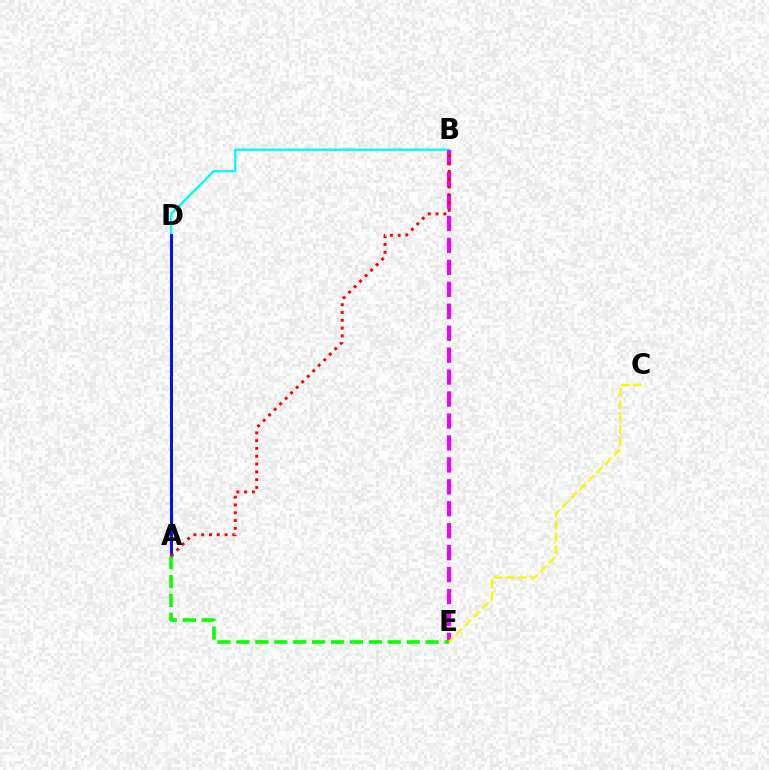{('B', 'D'): [{'color': '#00fff6', 'line_style': 'solid', 'thickness': 1.73}], ('B', 'E'): [{'color': '#ee00ff', 'line_style': 'dashed', 'thickness': 2.98}], ('A', 'D'): [{'color': '#0010ff', 'line_style': 'solid', 'thickness': 2.15}], ('A', 'E'): [{'color': '#08ff00', 'line_style': 'dashed', 'thickness': 2.57}], ('C', 'E'): [{'color': '#fcf500', 'line_style': 'dashed', 'thickness': 1.67}], ('A', 'B'): [{'color': '#ff0000', 'line_style': 'dotted', 'thickness': 2.12}]}